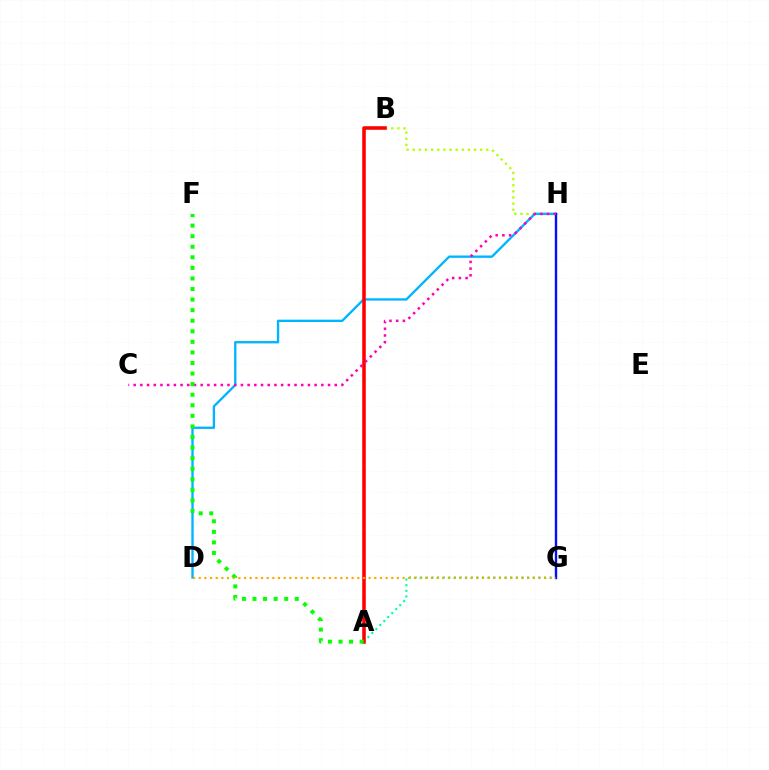{('B', 'H'): [{'color': '#b3ff00', 'line_style': 'dotted', 'thickness': 1.66}], ('A', 'G'): [{'color': '#00ff9d', 'line_style': 'dotted', 'thickness': 1.53}], ('D', 'H'): [{'color': '#00b5ff', 'line_style': 'solid', 'thickness': 1.69}], ('A', 'B'): [{'color': '#ff0000', 'line_style': 'solid', 'thickness': 2.56}], ('G', 'H'): [{'color': '#9b00ff', 'line_style': 'solid', 'thickness': 1.53}, {'color': '#0010ff', 'line_style': 'solid', 'thickness': 1.65}], ('C', 'H'): [{'color': '#ff00bd', 'line_style': 'dotted', 'thickness': 1.82}], ('A', 'F'): [{'color': '#08ff00', 'line_style': 'dotted', 'thickness': 2.87}], ('D', 'G'): [{'color': '#ffa500', 'line_style': 'dotted', 'thickness': 1.54}]}